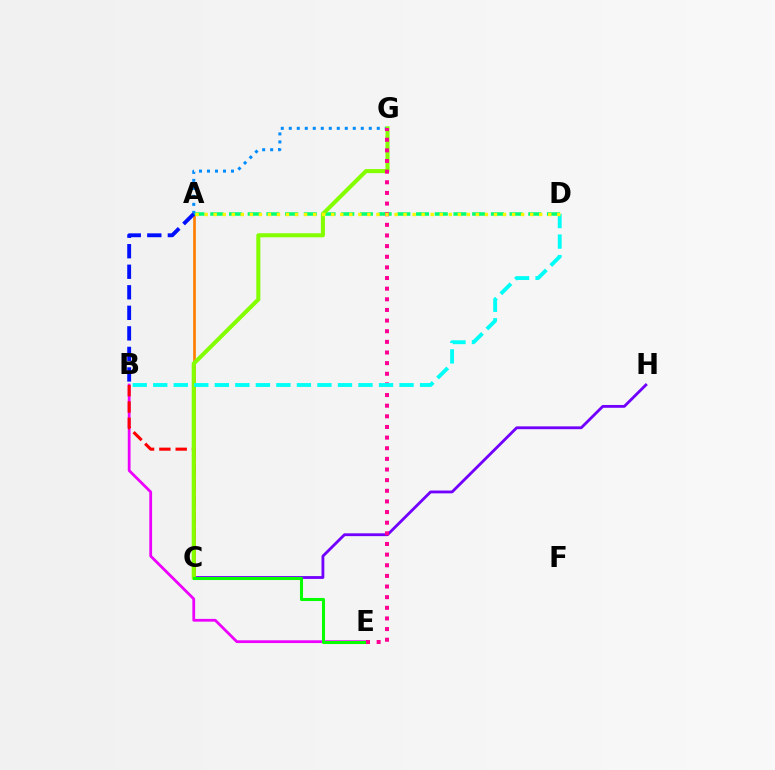{('C', 'H'): [{'color': '#7200ff', 'line_style': 'solid', 'thickness': 2.03}], ('B', 'E'): [{'color': '#ee00ff', 'line_style': 'solid', 'thickness': 2.0}], ('A', 'C'): [{'color': '#ff7c00', 'line_style': 'solid', 'thickness': 1.91}], ('B', 'C'): [{'color': '#ff0000', 'line_style': 'dashed', 'thickness': 2.22}], ('A', 'D'): [{'color': '#00ff74', 'line_style': 'dashed', 'thickness': 2.54}, {'color': '#fcf500', 'line_style': 'dotted', 'thickness': 2.46}], ('A', 'G'): [{'color': '#008cff', 'line_style': 'dotted', 'thickness': 2.17}], ('C', 'G'): [{'color': '#84ff00', 'line_style': 'solid', 'thickness': 2.93}], ('C', 'E'): [{'color': '#08ff00', 'line_style': 'solid', 'thickness': 2.2}], ('E', 'G'): [{'color': '#ff0094', 'line_style': 'dotted', 'thickness': 2.89}], ('B', 'D'): [{'color': '#00fff6', 'line_style': 'dashed', 'thickness': 2.79}], ('A', 'B'): [{'color': '#0010ff', 'line_style': 'dashed', 'thickness': 2.79}]}